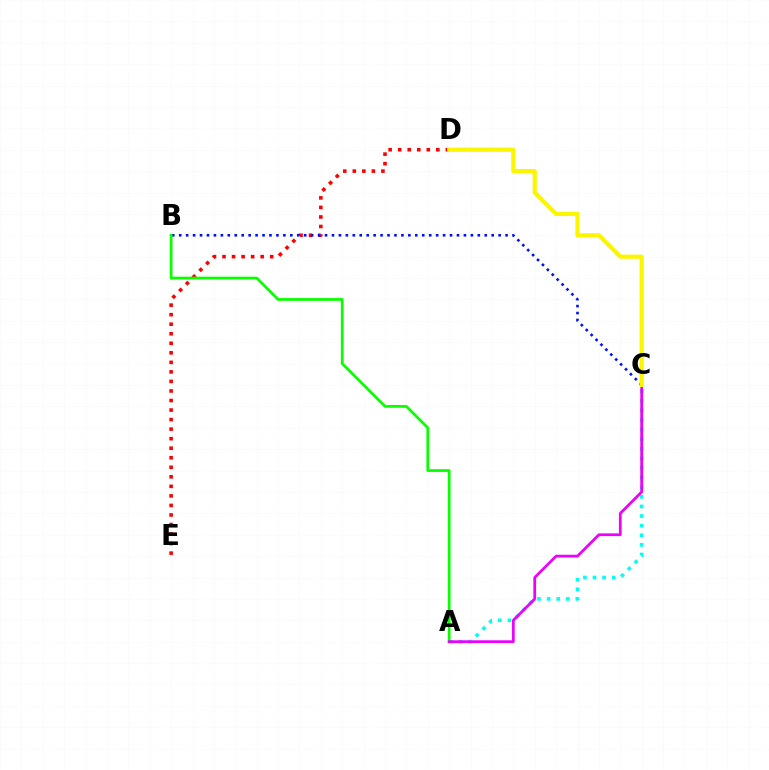{('D', 'E'): [{'color': '#ff0000', 'line_style': 'dotted', 'thickness': 2.59}], ('A', 'C'): [{'color': '#00fff6', 'line_style': 'dotted', 'thickness': 2.61}, {'color': '#ee00ff', 'line_style': 'solid', 'thickness': 1.98}], ('B', 'C'): [{'color': '#0010ff', 'line_style': 'dotted', 'thickness': 1.89}], ('A', 'B'): [{'color': '#08ff00', 'line_style': 'solid', 'thickness': 1.97}], ('C', 'D'): [{'color': '#fcf500', 'line_style': 'solid', 'thickness': 2.98}]}